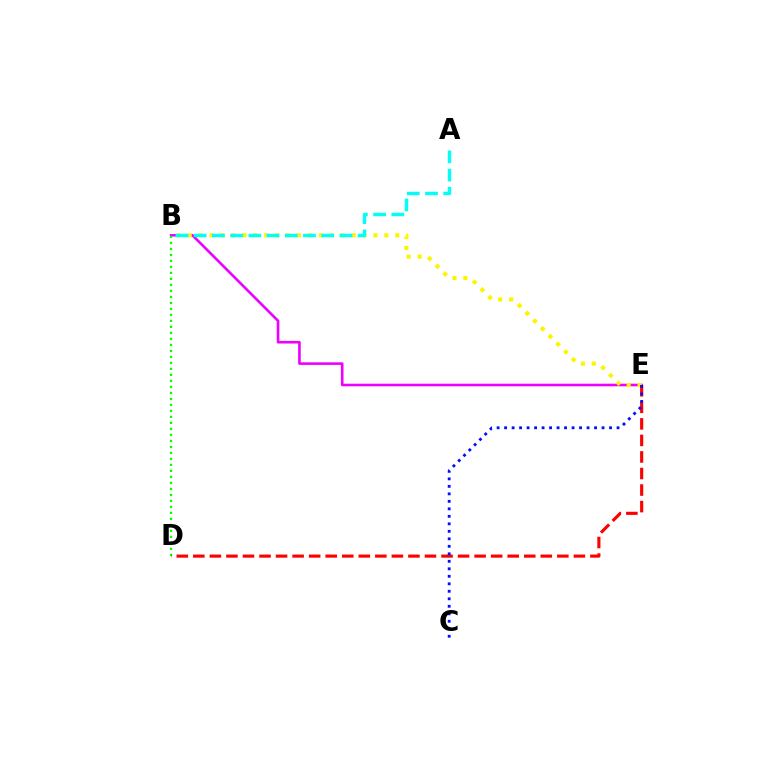{('B', 'E'): [{'color': '#ee00ff', 'line_style': 'solid', 'thickness': 1.88}, {'color': '#fcf500', 'line_style': 'dotted', 'thickness': 2.97}], ('B', 'D'): [{'color': '#08ff00', 'line_style': 'dotted', 'thickness': 1.63}], ('A', 'B'): [{'color': '#00fff6', 'line_style': 'dashed', 'thickness': 2.48}], ('D', 'E'): [{'color': '#ff0000', 'line_style': 'dashed', 'thickness': 2.25}], ('C', 'E'): [{'color': '#0010ff', 'line_style': 'dotted', 'thickness': 2.04}]}